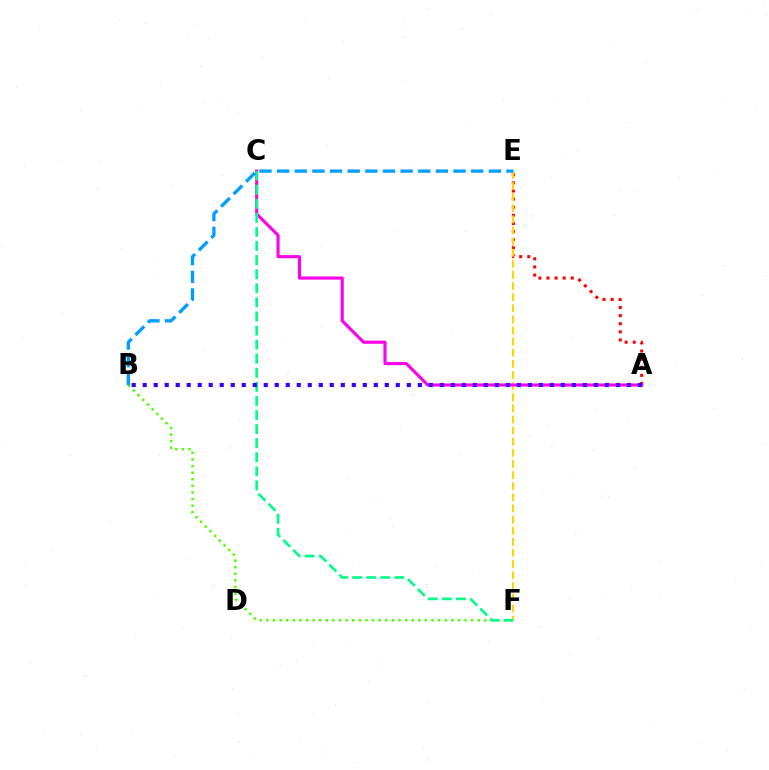{('A', 'E'): [{'color': '#ff0000', 'line_style': 'dotted', 'thickness': 2.2}], ('E', 'F'): [{'color': '#ffd500', 'line_style': 'dashed', 'thickness': 1.51}], ('B', 'F'): [{'color': '#4fff00', 'line_style': 'dotted', 'thickness': 1.79}], ('A', 'C'): [{'color': '#ff00ed', 'line_style': 'solid', 'thickness': 2.24}], ('C', 'F'): [{'color': '#00ff86', 'line_style': 'dashed', 'thickness': 1.91}], ('B', 'E'): [{'color': '#009eff', 'line_style': 'dashed', 'thickness': 2.4}], ('A', 'B'): [{'color': '#3700ff', 'line_style': 'dotted', 'thickness': 2.99}]}